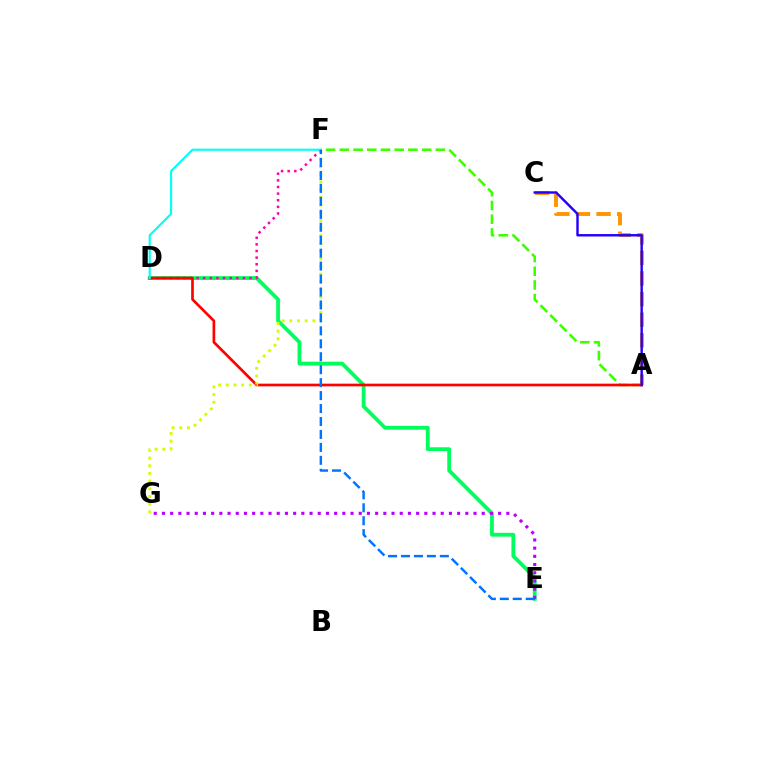{('D', 'E'): [{'color': '#00ff5c', 'line_style': 'solid', 'thickness': 2.74}], ('A', 'C'): [{'color': '#ff9400', 'line_style': 'dashed', 'thickness': 2.8}, {'color': '#2500ff', 'line_style': 'solid', 'thickness': 1.75}], ('A', 'F'): [{'color': '#3dff00', 'line_style': 'dashed', 'thickness': 1.86}], ('D', 'F'): [{'color': '#ff00ac', 'line_style': 'dotted', 'thickness': 1.8}, {'color': '#00fff6', 'line_style': 'solid', 'thickness': 1.52}], ('A', 'D'): [{'color': '#ff0000', 'line_style': 'solid', 'thickness': 1.93}], ('E', 'G'): [{'color': '#b900ff', 'line_style': 'dotted', 'thickness': 2.23}], ('F', 'G'): [{'color': '#d1ff00', 'line_style': 'dotted', 'thickness': 2.09}], ('E', 'F'): [{'color': '#0074ff', 'line_style': 'dashed', 'thickness': 1.76}]}